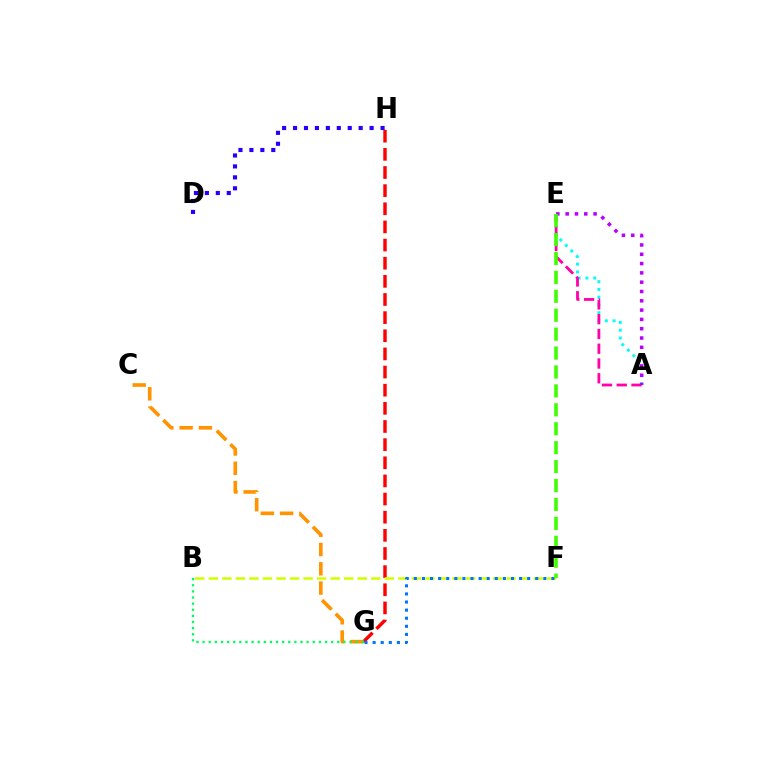{('G', 'H'): [{'color': '#ff0000', 'line_style': 'dashed', 'thickness': 2.46}], ('C', 'G'): [{'color': '#ff9400', 'line_style': 'dashed', 'thickness': 2.62}], ('B', 'G'): [{'color': '#00ff5c', 'line_style': 'dotted', 'thickness': 1.66}], ('D', 'H'): [{'color': '#2500ff', 'line_style': 'dotted', 'thickness': 2.97}], ('B', 'F'): [{'color': '#d1ff00', 'line_style': 'dashed', 'thickness': 1.84}], ('A', 'E'): [{'color': '#00fff6', 'line_style': 'dotted', 'thickness': 2.11}, {'color': '#ff00ac', 'line_style': 'dashed', 'thickness': 2.01}, {'color': '#b900ff', 'line_style': 'dotted', 'thickness': 2.53}], ('F', 'G'): [{'color': '#0074ff', 'line_style': 'dotted', 'thickness': 2.2}], ('E', 'F'): [{'color': '#3dff00', 'line_style': 'dashed', 'thickness': 2.57}]}